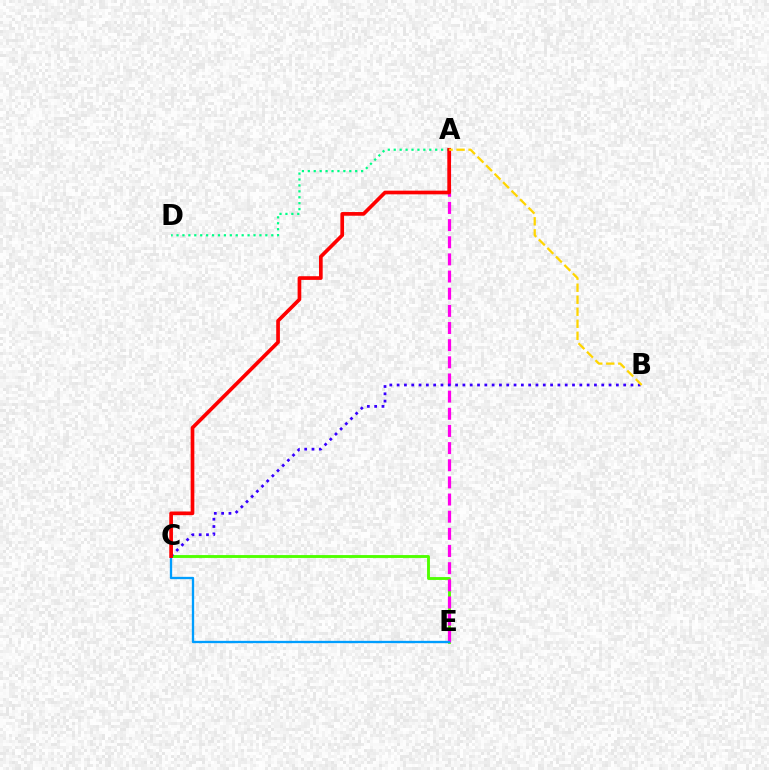{('C', 'E'): [{'color': '#4fff00', 'line_style': 'solid', 'thickness': 2.07}, {'color': '#009eff', 'line_style': 'solid', 'thickness': 1.66}], ('A', 'E'): [{'color': '#ff00ed', 'line_style': 'dashed', 'thickness': 2.33}], ('A', 'D'): [{'color': '#00ff86', 'line_style': 'dotted', 'thickness': 1.61}], ('B', 'C'): [{'color': '#3700ff', 'line_style': 'dotted', 'thickness': 1.99}], ('A', 'C'): [{'color': '#ff0000', 'line_style': 'solid', 'thickness': 2.65}], ('A', 'B'): [{'color': '#ffd500', 'line_style': 'dashed', 'thickness': 1.63}]}